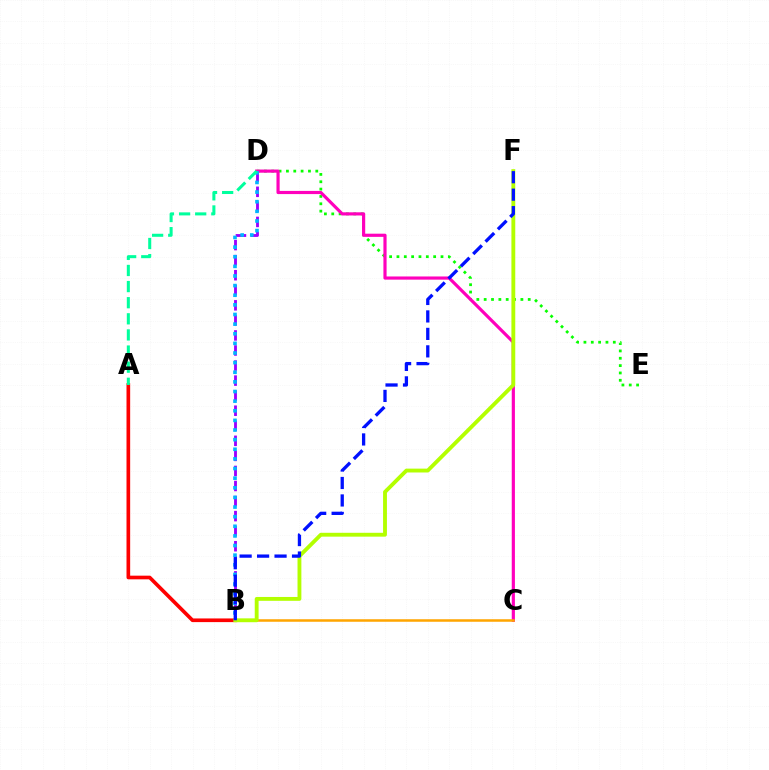{('D', 'E'): [{'color': '#08ff00', 'line_style': 'dotted', 'thickness': 1.99}], ('C', 'D'): [{'color': '#ff00bd', 'line_style': 'solid', 'thickness': 2.29}], ('B', 'C'): [{'color': '#ffa500', 'line_style': 'solid', 'thickness': 1.82}], ('B', 'D'): [{'color': '#9b00ff', 'line_style': 'dashed', 'thickness': 2.05}, {'color': '#00b5ff', 'line_style': 'dotted', 'thickness': 2.62}], ('A', 'B'): [{'color': '#ff0000', 'line_style': 'solid', 'thickness': 2.64}], ('B', 'F'): [{'color': '#b3ff00', 'line_style': 'solid', 'thickness': 2.78}, {'color': '#0010ff', 'line_style': 'dashed', 'thickness': 2.37}], ('A', 'D'): [{'color': '#00ff9d', 'line_style': 'dashed', 'thickness': 2.19}]}